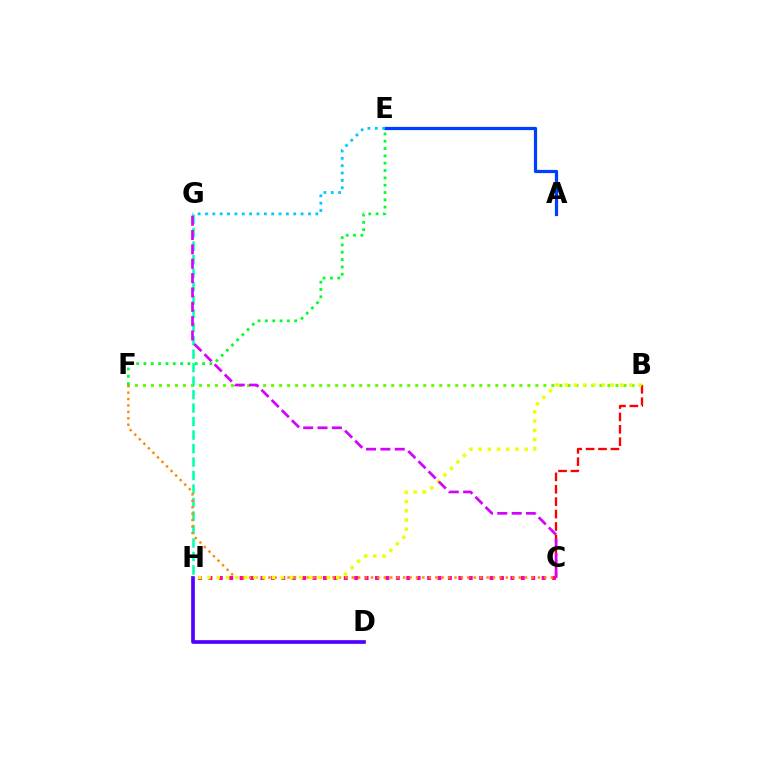{('B', 'F'): [{'color': '#66ff00', 'line_style': 'dotted', 'thickness': 2.18}], ('B', 'C'): [{'color': '#ff0000', 'line_style': 'dashed', 'thickness': 1.68}], ('A', 'E'): [{'color': '#003fff', 'line_style': 'solid', 'thickness': 2.32}], ('E', 'F'): [{'color': '#00ff27', 'line_style': 'dotted', 'thickness': 1.99}], ('G', 'H'): [{'color': '#00ffaf', 'line_style': 'dashed', 'thickness': 1.83}], ('C', 'H'): [{'color': '#ff00a0', 'line_style': 'dotted', 'thickness': 2.83}], ('D', 'H'): [{'color': '#4f00ff', 'line_style': 'solid', 'thickness': 2.66}], ('C', 'F'): [{'color': '#ff8800', 'line_style': 'dotted', 'thickness': 1.74}], ('E', 'G'): [{'color': '#00c7ff', 'line_style': 'dotted', 'thickness': 2.0}], ('B', 'H'): [{'color': '#eeff00', 'line_style': 'dotted', 'thickness': 2.5}], ('C', 'G'): [{'color': '#d600ff', 'line_style': 'dashed', 'thickness': 1.95}]}